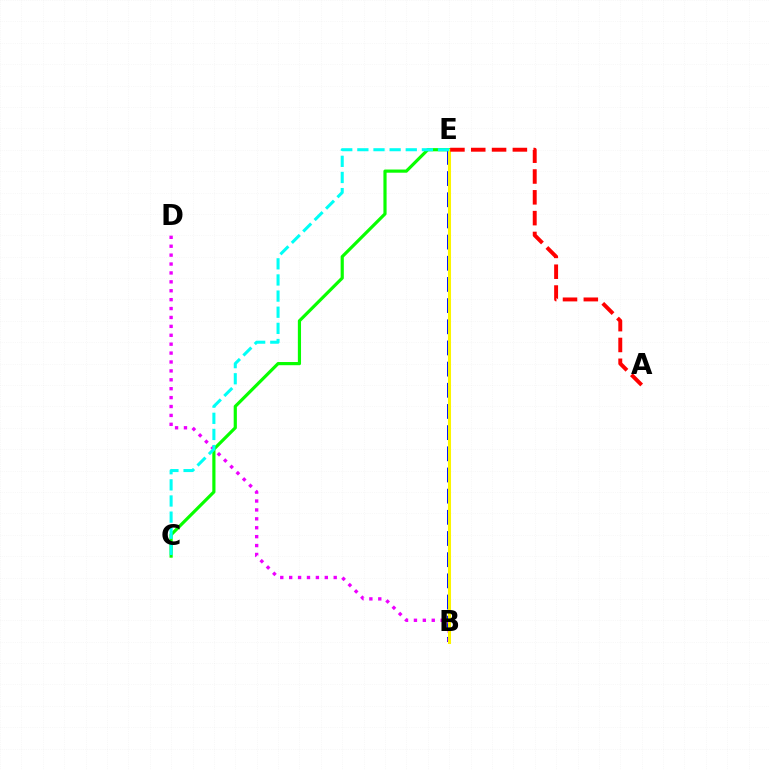{('C', 'E'): [{'color': '#08ff00', 'line_style': 'solid', 'thickness': 2.29}, {'color': '#00fff6', 'line_style': 'dashed', 'thickness': 2.19}], ('B', 'E'): [{'color': '#0010ff', 'line_style': 'dashed', 'thickness': 2.88}, {'color': '#fcf500', 'line_style': 'solid', 'thickness': 2.19}], ('B', 'D'): [{'color': '#ee00ff', 'line_style': 'dotted', 'thickness': 2.42}], ('A', 'E'): [{'color': '#ff0000', 'line_style': 'dashed', 'thickness': 2.83}]}